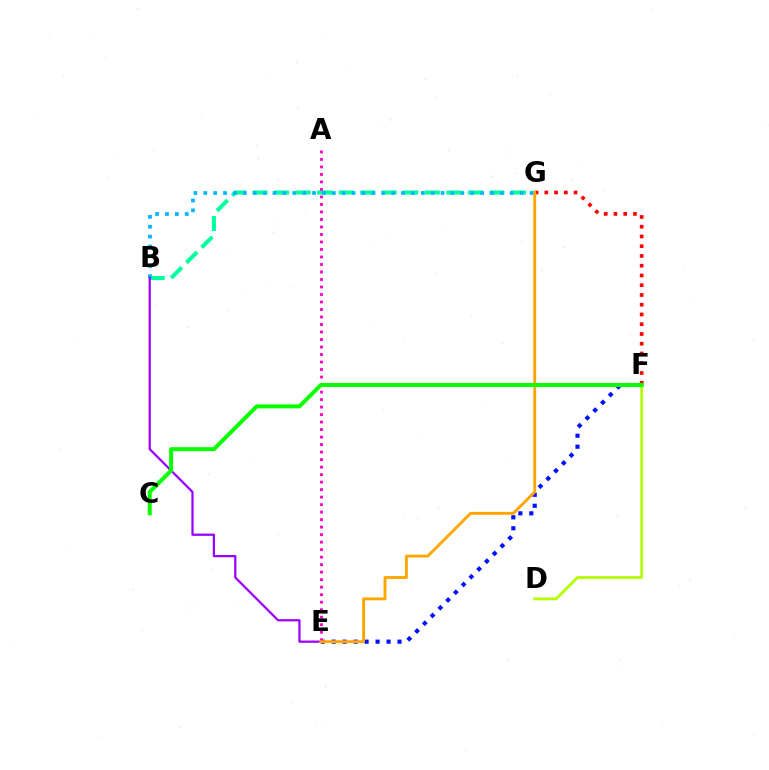{('B', 'G'): [{'color': '#00ff9d', 'line_style': 'dashed', 'thickness': 2.93}, {'color': '#00b5ff', 'line_style': 'dotted', 'thickness': 2.69}], ('E', 'F'): [{'color': '#0010ff', 'line_style': 'dotted', 'thickness': 2.98}], ('A', 'E'): [{'color': '#ff00bd', 'line_style': 'dotted', 'thickness': 2.04}], ('F', 'G'): [{'color': '#ff0000', 'line_style': 'dotted', 'thickness': 2.65}], ('B', 'E'): [{'color': '#9b00ff', 'line_style': 'solid', 'thickness': 1.61}], ('E', 'G'): [{'color': '#ffa500', 'line_style': 'solid', 'thickness': 2.08}], ('D', 'F'): [{'color': '#b3ff00', 'line_style': 'solid', 'thickness': 2.01}], ('C', 'F'): [{'color': '#08ff00', 'line_style': 'solid', 'thickness': 2.87}]}